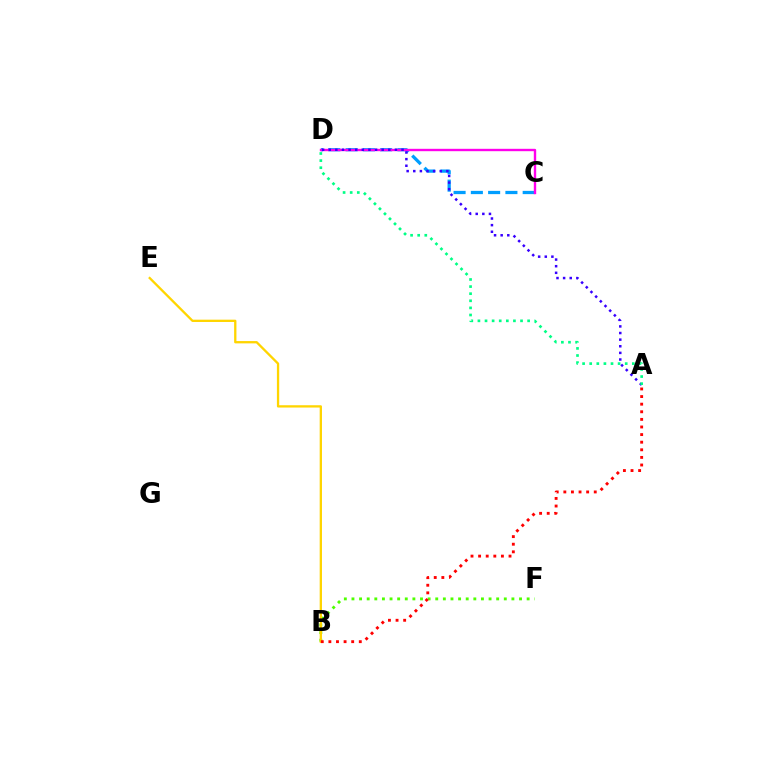{('B', 'F'): [{'color': '#4fff00', 'line_style': 'dotted', 'thickness': 2.07}], ('B', 'E'): [{'color': '#ffd500', 'line_style': 'solid', 'thickness': 1.66}], ('C', 'D'): [{'color': '#009eff', 'line_style': 'dashed', 'thickness': 2.35}, {'color': '#ff00ed', 'line_style': 'solid', 'thickness': 1.72}], ('A', 'D'): [{'color': '#3700ff', 'line_style': 'dotted', 'thickness': 1.8}, {'color': '#00ff86', 'line_style': 'dotted', 'thickness': 1.93}], ('A', 'B'): [{'color': '#ff0000', 'line_style': 'dotted', 'thickness': 2.07}]}